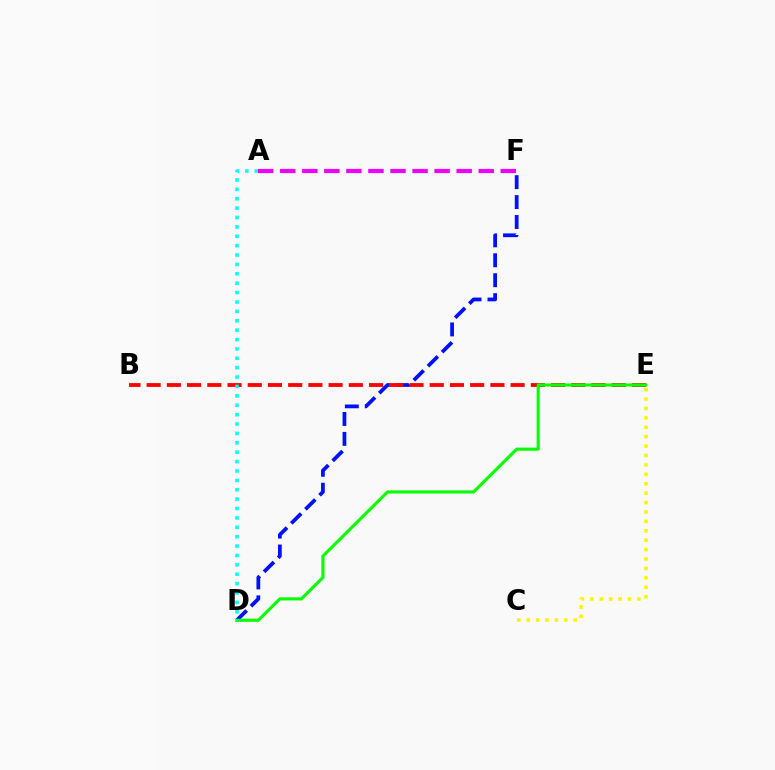{('D', 'F'): [{'color': '#0010ff', 'line_style': 'dashed', 'thickness': 2.71}], ('A', 'F'): [{'color': '#ee00ff', 'line_style': 'dashed', 'thickness': 3.0}], ('B', 'E'): [{'color': '#ff0000', 'line_style': 'dashed', 'thickness': 2.75}], ('D', 'E'): [{'color': '#08ff00', 'line_style': 'solid', 'thickness': 2.24}], ('A', 'D'): [{'color': '#00fff6', 'line_style': 'dotted', 'thickness': 2.55}], ('C', 'E'): [{'color': '#fcf500', 'line_style': 'dotted', 'thickness': 2.56}]}